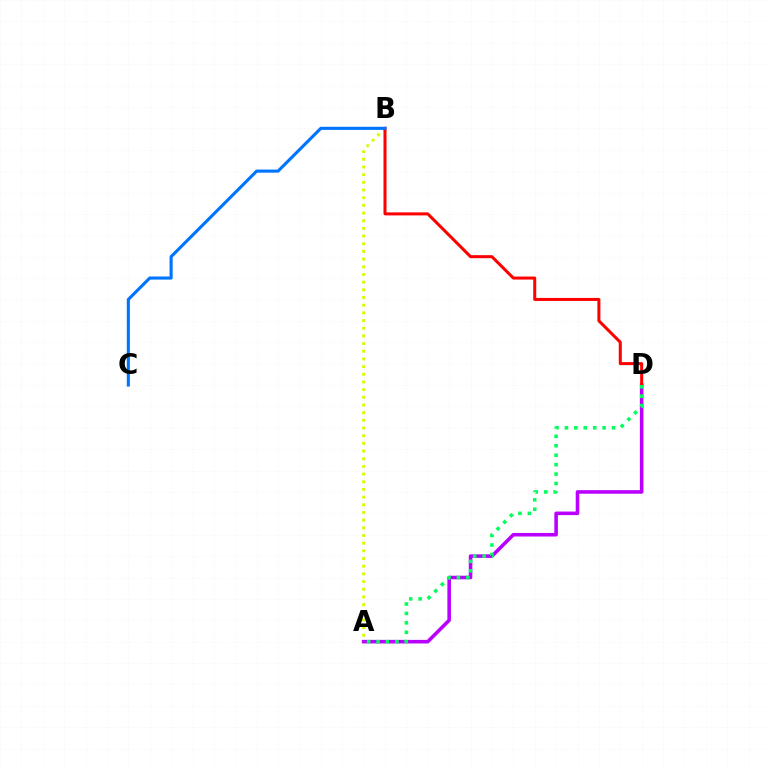{('A', 'D'): [{'color': '#b900ff', 'line_style': 'solid', 'thickness': 2.57}, {'color': '#00ff5c', 'line_style': 'dotted', 'thickness': 2.56}], ('A', 'B'): [{'color': '#d1ff00', 'line_style': 'dotted', 'thickness': 2.09}], ('B', 'D'): [{'color': '#ff0000', 'line_style': 'solid', 'thickness': 2.17}], ('B', 'C'): [{'color': '#0074ff', 'line_style': 'solid', 'thickness': 2.23}]}